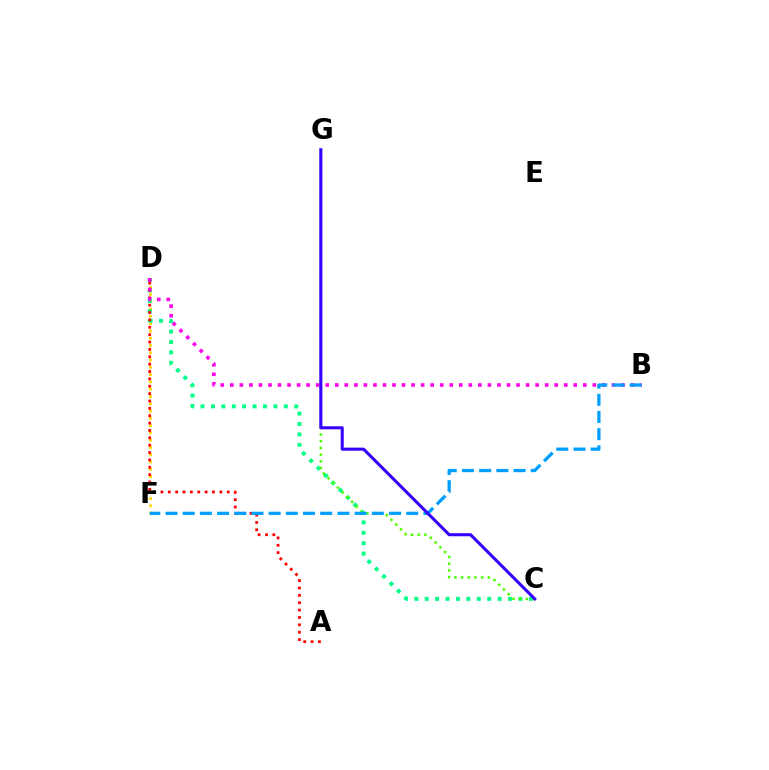{('D', 'F'): [{'color': '#ffd500', 'line_style': 'dotted', 'thickness': 1.98}], ('C', 'D'): [{'color': '#00ff86', 'line_style': 'dotted', 'thickness': 2.83}], ('C', 'G'): [{'color': '#4fff00', 'line_style': 'dotted', 'thickness': 1.82}, {'color': '#3700ff', 'line_style': 'solid', 'thickness': 2.21}], ('A', 'D'): [{'color': '#ff0000', 'line_style': 'dotted', 'thickness': 2.0}], ('B', 'D'): [{'color': '#ff00ed', 'line_style': 'dotted', 'thickness': 2.59}], ('B', 'F'): [{'color': '#009eff', 'line_style': 'dashed', 'thickness': 2.34}]}